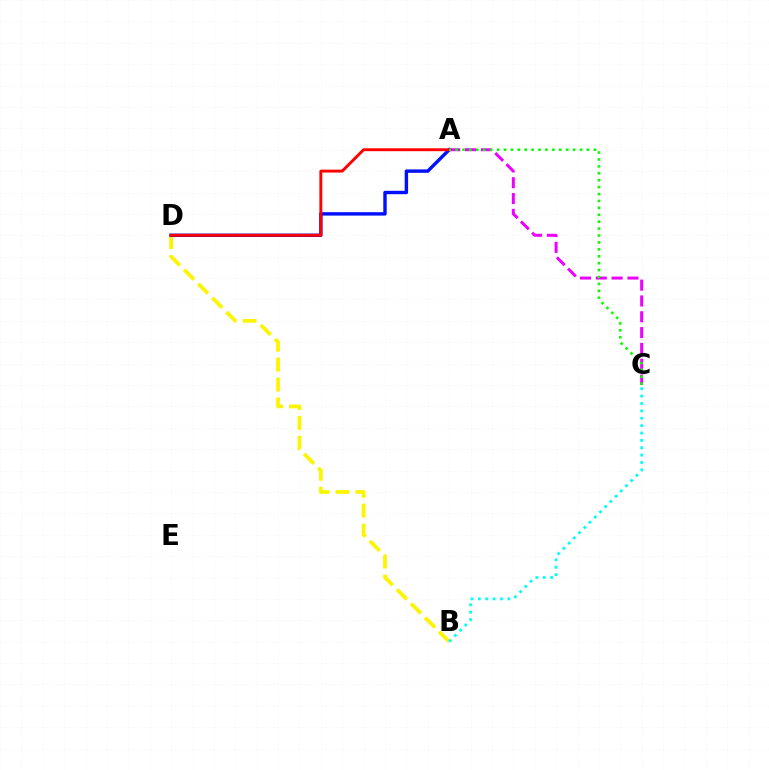{('B', 'D'): [{'color': '#fcf500', 'line_style': 'dashed', 'thickness': 2.71}], ('A', 'C'): [{'color': '#ee00ff', 'line_style': 'dashed', 'thickness': 2.15}, {'color': '#08ff00', 'line_style': 'dotted', 'thickness': 1.88}], ('A', 'D'): [{'color': '#0010ff', 'line_style': 'solid', 'thickness': 2.45}, {'color': '#ff0000', 'line_style': 'solid', 'thickness': 2.09}], ('B', 'C'): [{'color': '#00fff6', 'line_style': 'dotted', 'thickness': 2.0}]}